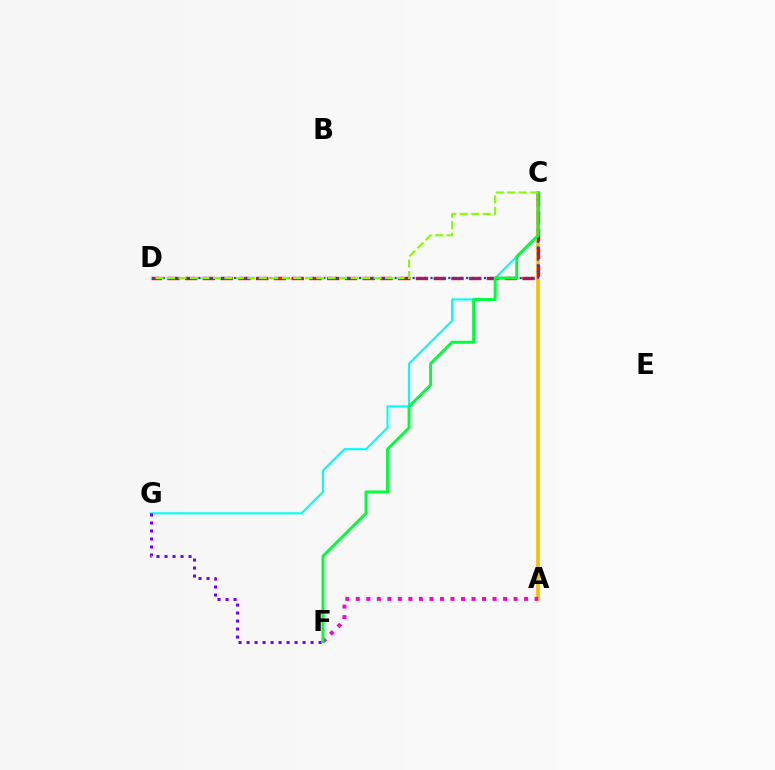{('A', 'C'): [{'color': '#ffbd00', 'line_style': 'solid', 'thickness': 2.65}], ('A', 'F'): [{'color': '#ff00cf', 'line_style': 'dotted', 'thickness': 2.86}], ('C', 'G'): [{'color': '#00fff6', 'line_style': 'solid', 'thickness': 1.52}], ('C', 'D'): [{'color': '#ff0000', 'line_style': 'dashed', 'thickness': 2.41}, {'color': '#004bff', 'line_style': 'dotted', 'thickness': 1.62}, {'color': '#84ff00', 'line_style': 'dashed', 'thickness': 1.56}], ('F', 'G'): [{'color': '#7200ff', 'line_style': 'dotted', 'thickness': 2.17}], ('C', 'F'): [{'color': '#00ff39', 'line_style': 'solid', 'thickness': 2.1}]}